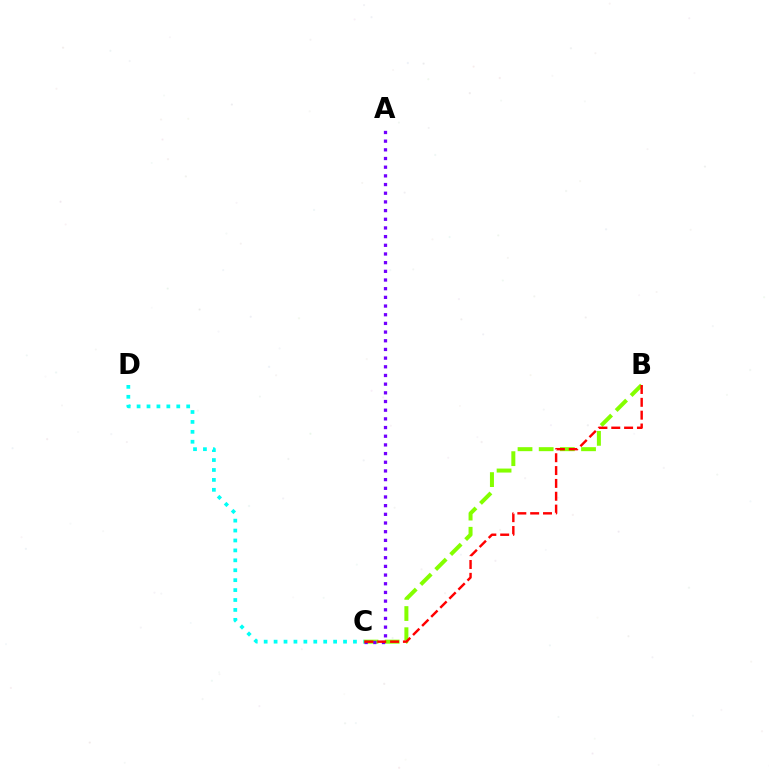{('B', 'C'): [{'color': '#84ff00', 'line_style': 'dashed', 'thickness': 2.88}, {'color': '#ff0000', 'line_style': 'dashed', 'thickness': 1.74}], ('A', 'C'): [{'color': '#7200ff', 'line_style': 'dotted', 'thickness': 2.36}], ('C', 'D'): [{'color': '#00fff6', 'line_style': 'dotted', 'thickness': 2.7}]}